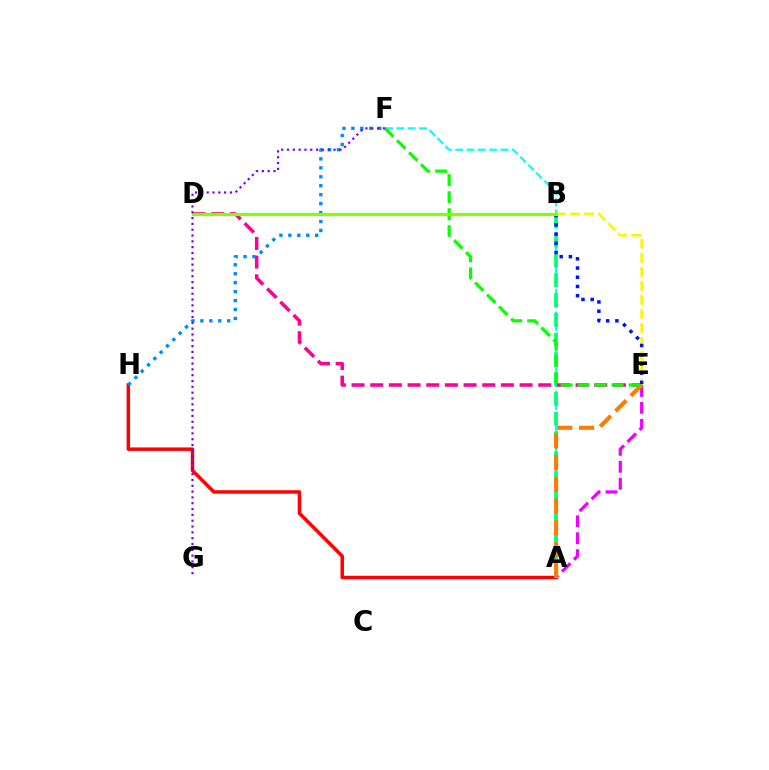{('A', 'H'): [{'color': '#ff0000', 'line_style': 'solid', 'thickness': 2.5}], ('A', 'F'): [{'color': '#00fff6', 'line_style': 'dashed', 'thickness': 1.54}], ('A', 'E'): [{'color': '#ee00ff', 'line_style': 'dashed', 'thickness': 2.3}, {'color': '#ff7c00', 'line_style': 'dashed', 'thickness': 2.96}], ('A', 'B'): [{'color': '#00ff74', 'line_style': 'dashed', 'thickness': 2.69}], ('D', 'E'): [{'color': '#ff0094', 'line_style': 'dashed', 'thickness': 2.54}], ('B', 'E'): [{'color': '#fcf500', 'line_style': 'dashed', 'thickness': 1.9}, {'color': '#0010ff', 'line_style': 'dotted', 'thickness': 2.51}], ('F', 'H'): [{'color': '#008cff', 'line_style': 'dotted', 'thickness': 2.43}], ('E', 'F'): [{'color': '#08ff00', 'line_style': 'dashed', 'thickness': 2.31}], ('B', 'D'): [{'color': '#84ff00', 'line_style': 'solid', 'thickness': 2.31}], ('F', 'G'): [{'color': '#7200ff', 'line_style': 'dotted', 'thickness': 1.58}]}